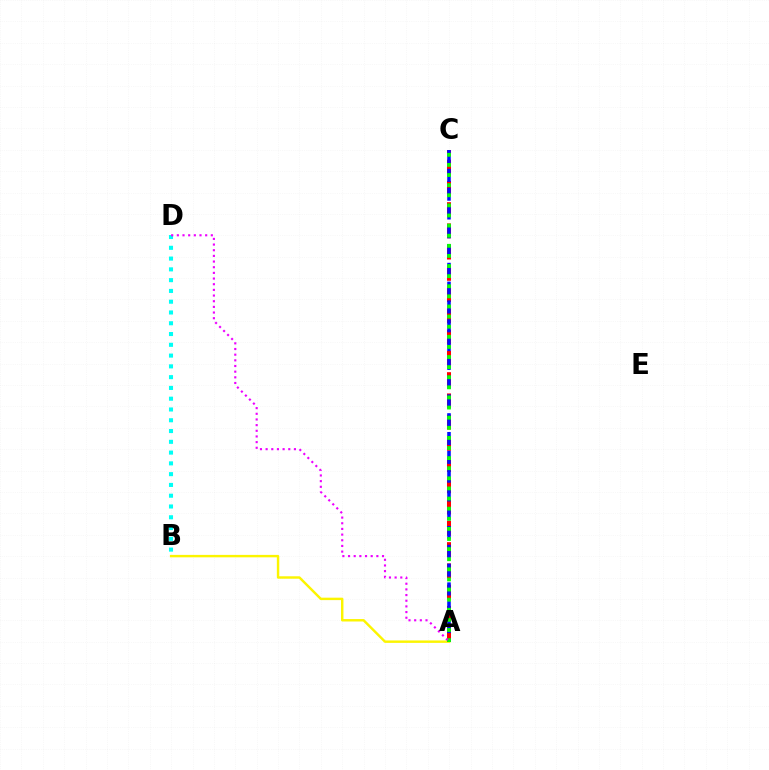{('A', 'B'): [{'color': '#fcf500', 'line_style': 'solid', 'thickness': 1.75}], ('A', 'C'): [{'color': '#ff0000', 'line_style': 'dashed', 'thickness': 2.89}, {'color': '#0010ff', 'line_style': 'dashed', 'thickness': 2.55}, {'color': '#08ff00', 'line_style': 'dotted', 'thickness': 2.75}], ('B', 'D'): [{'color': '#00fff6', 'line_style': 'dotted', 'thickness': 2.93}], ('A', 'D'): [{'color': '#ee00ff', 'line_style': 'dotted', 'thickness': 1.54}]}